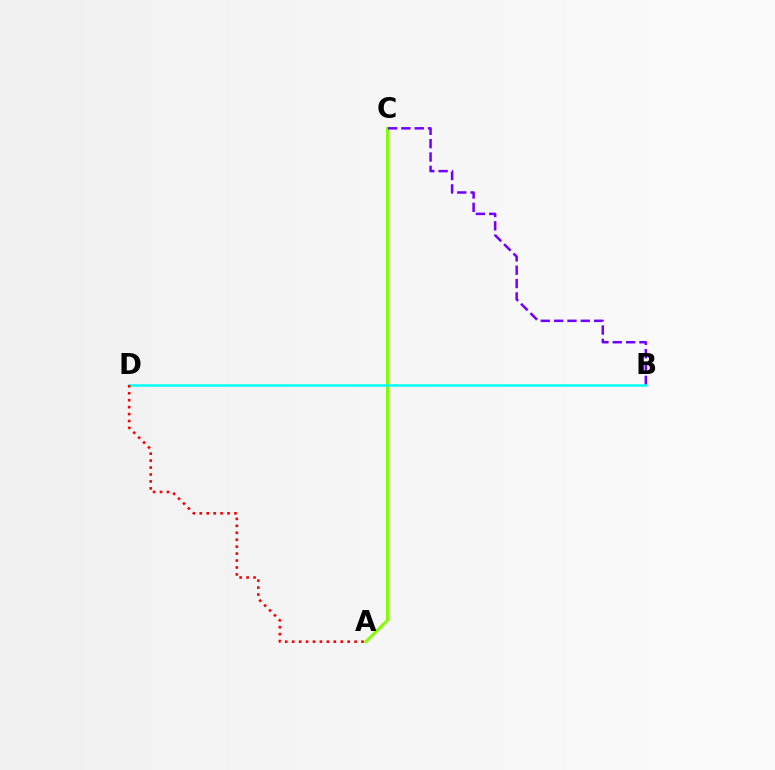{('A', 'C'): [{'color': '#84ff00', 'line_style': 'solid', 'thickness': 2.2}], ('B', 'C'): [{'color': '#7200ff', 'line_style': 'dashed', 'thickness': 1.81}], ('B', 'D'): [{'color': '#00fff6', 'line_style': 'solid', 'thickness': 1.8}], ('A', 'D'): [{'color': '#ff0000', 'line_style': 'dotted', 'thickness': 1.89}]}